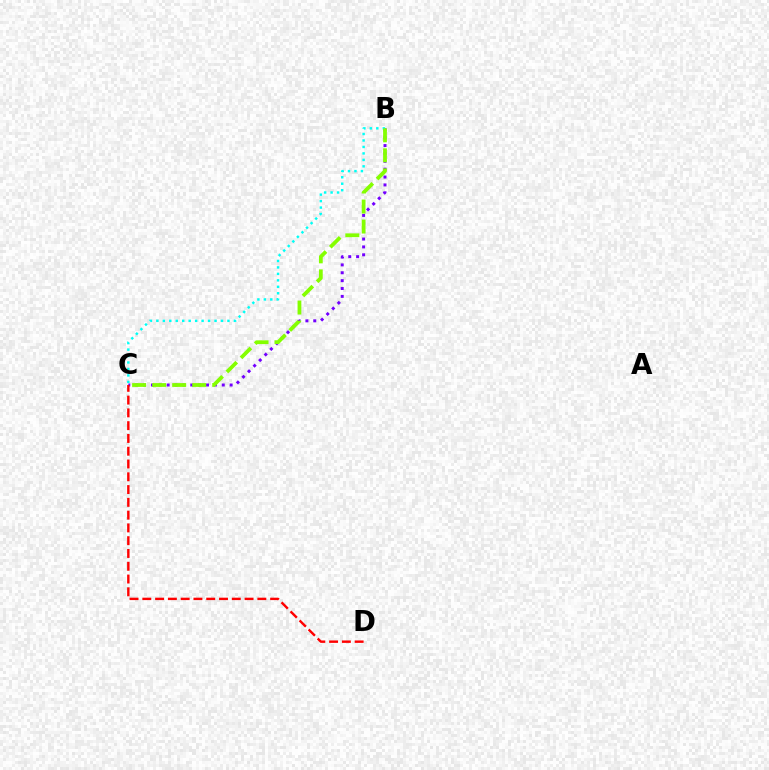{('B', 'C'): [{'color': '#7200ff', 'line_style': 'dotted', 'thickness': 2.14}, {'color': '#00fff6', 'line_style': 'dotted', 'thickness': 1.76}, {'color': '#84ff00', 'line_style': 'dashed', 'thickness': 2.72}], ('C', 'D'): [{'color': '#ff0000', 'line_style': 'dashed', 'thickness': 1.74}]}